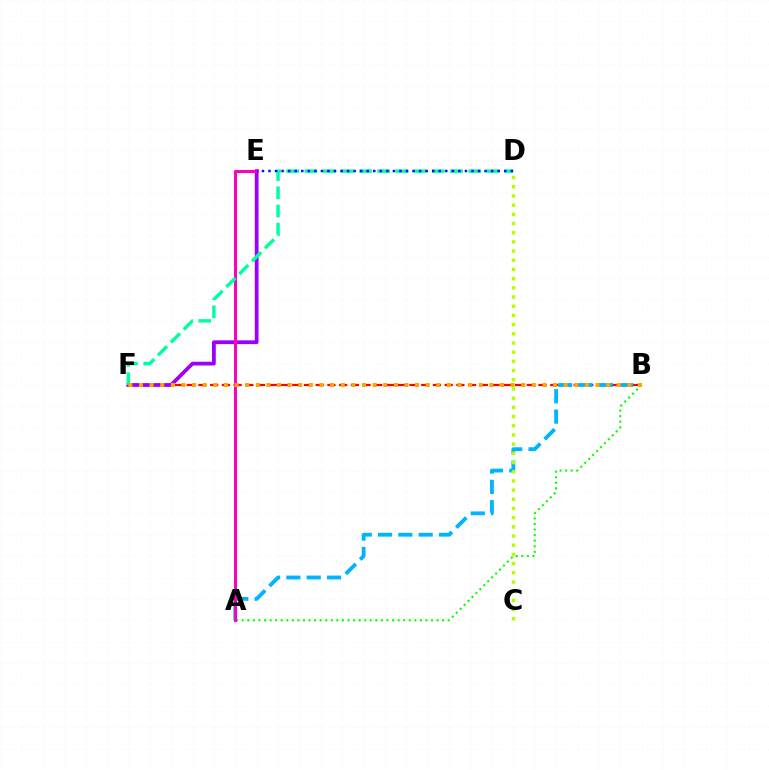{('B', 'F'): [{'color': '#ff0000', 'line_style': 'dashed', 'thickness': 1.59}, {'color': '#ffa500', 'line_style': 'dotted', 'thickness': 2.88}], ('E', 'F'): [{'color': '#9b00ff', 'line_style': 'solid', 'thickness': 2.72}], ('A', 'B'): [{'color': '#08ff00', 'line_style': 'dotted', 'thickness': 1.51}, {'color': '#00b5ff', 'line_style': 'dashed', 'thickness': 2.76}], ('A', 'E'): [{'color': '#ff00bd', 'line_style': 'solid', 'thickness': 2.15}], ('D', 'F'): [{'color': '#00ff9d', 'line_style': 'dashed', 'thickness': 2.47}], ('D', 'E'): [{'color': '#0010ff', 'line_style': 'dotted', 'thickness': 1.78}], ('C', 'D'): [{'color': '#b3ff00', 'line_style': 'dotted', 'thickness': 2.5}]}